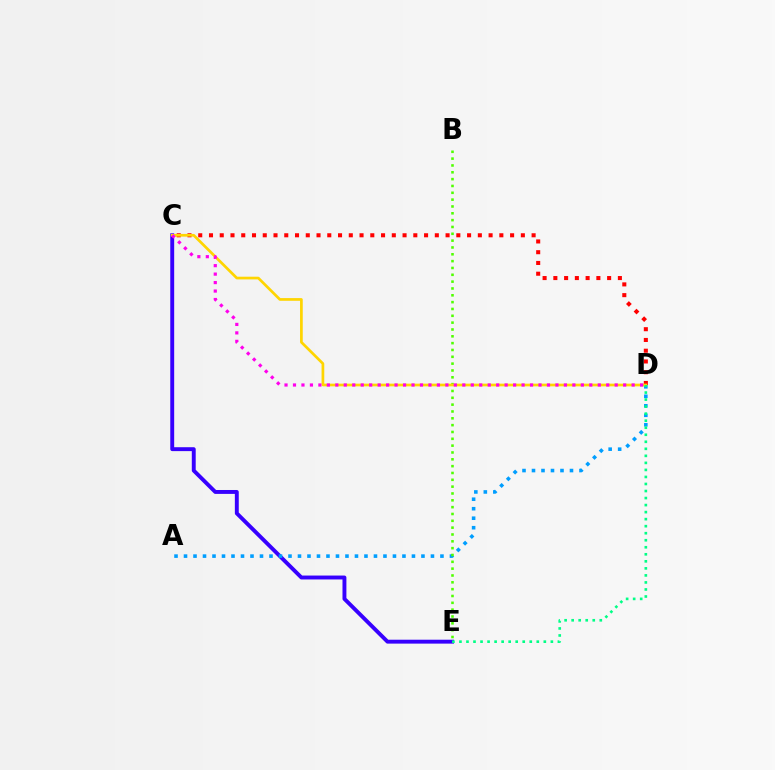{('C', 'E'): [{'color': '#3700ff', 'line_style': 'solid', 'thickness': 2.81}], ('A', 'D'): [{'color': '#009eff', 'line_style': 'dotted', 'thickness': 2.58}], ('B', 'E'): [{'color': '#4fff00', 'line_style': 'dotted', 'thickness': 1.86}], ('C', 'D'): [{'color': '#ff0000', 'line_style': 'dotted', 'thickness': 2.92}, {'color': '#ffd500', 'line_style': 'solid', 'thickness': 1.95}, {'color': '#ff00ed', 'line_style': 'dotted', 'thickness': 2.3}], ('D', 'E'): [{'color': '#00ff86', 'line_style': 'dotted', 'thickness': 1.91}]}